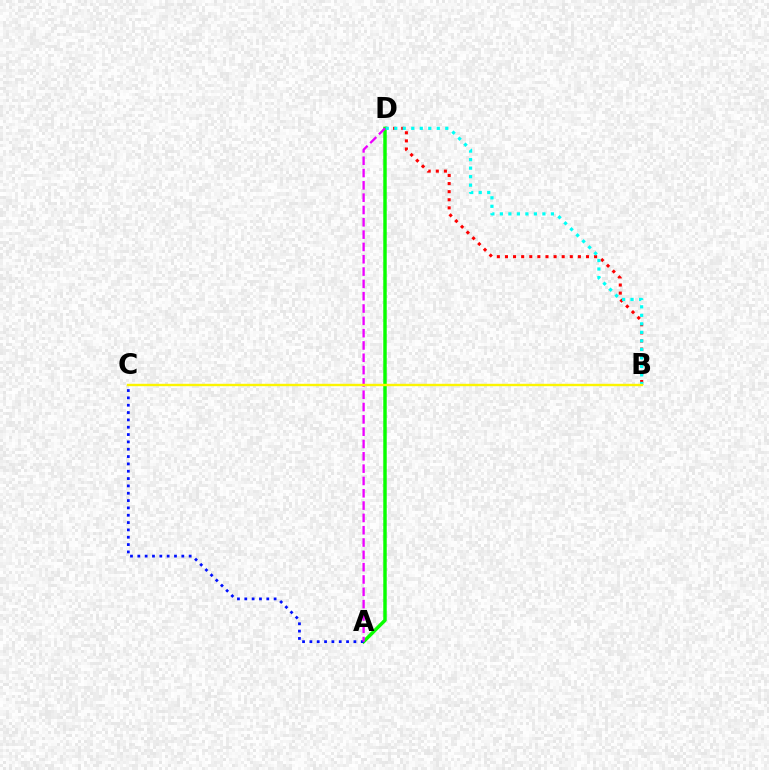{('B', 'D'): [{'color': '#ff0000', 'line_style': 'dotted', 'thickness': 2.2}, {'color': '#00fff6', 'line_style': 'dotted', 'thickness': 2.31}], ('A', 'D'): [{'color': '#08ff00', 'line_style': 'solid', 'thickness': 2.49}, {'color': '#ee00ff', 'line_style': 'dashed', 'thickness': 1.67}], ('A', 'C'): [{'color': '#0010ff', 'line_style': 'dotted', 'thickness': 1.99}], ('B', 'C'): [{'color': '#fcf500', 'line_style': 'solid', 'thickness': 1.73}]}